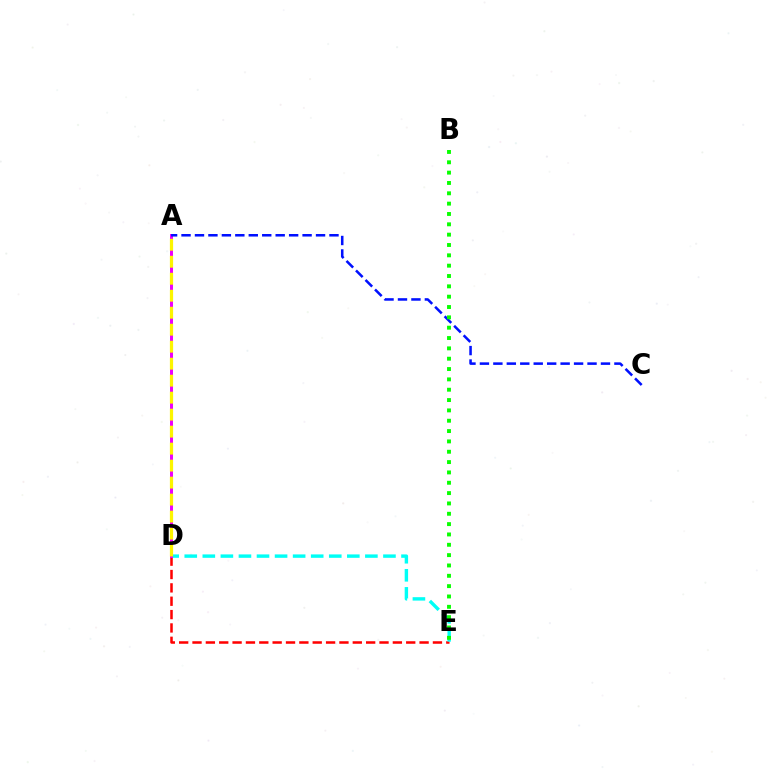{('D', 'E'): [{'color': '#ff0000', 'line_style': 'dashed', 'thickness': 1.81}, {'color': '#00fff6', 'line_style': 'dashed', 'thickness': 2.45}], ('A', 'D'): [{'color': '#ee00ff', 'line_style': 'solid', 'thickness': 2.14}, {'color': '#fcf500', 'line_style': 'dashed', 'thickness': 2.31}], ('A', 'C'): [{'color': '#0010ff', 'line_style': 'dashed', 'thickness': 1.83}], ('B', 'E'): [{'color': '#08ff00', 'line_style': 'dotted', 'thickness': 2.81}]}